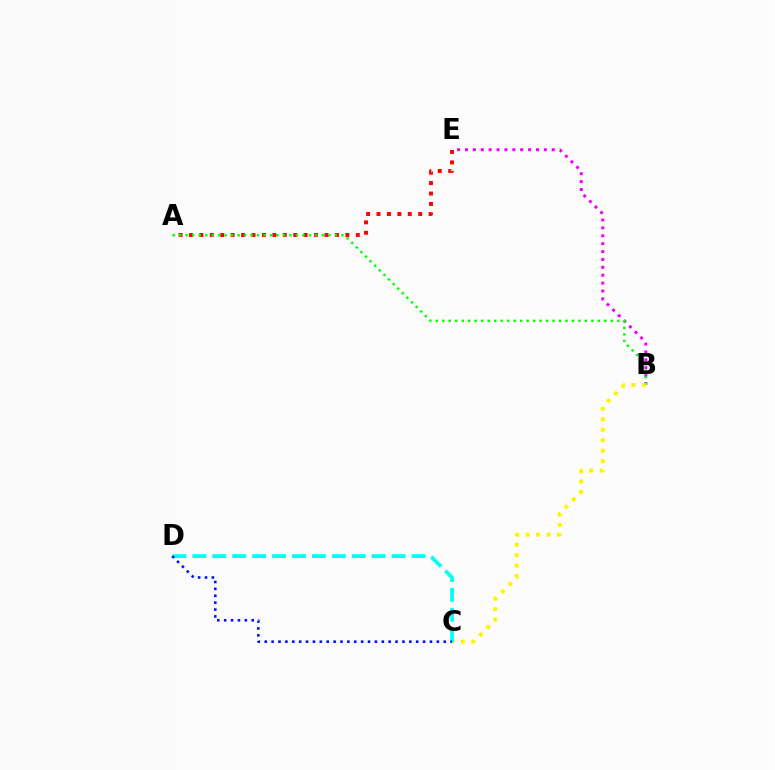{('B', 'E'): [{'color': '#ee00ff', 'line_style': 'dotted', 'thickness': 2.14}], ('A', 'E'): [{'color': '#ff0000', 'line_style': 'dotted', 'thickness': 2.83}], ('A', 'B'): [{'color': '#08ff00', 'line_style': 'dotted', 'thickness': 1.76}], ('B', 'C'): [{'color': '#fcf500', 'line_style': 'dotted', 'thickness': 2.85}], ('C', 'D'): [{'color': '#00fff6', 'line_style': 'dashed', 'thickness': 2.71}, {'color': '#0010ff', 'line_style': 'dotted', 'thickness': 1.87}]}